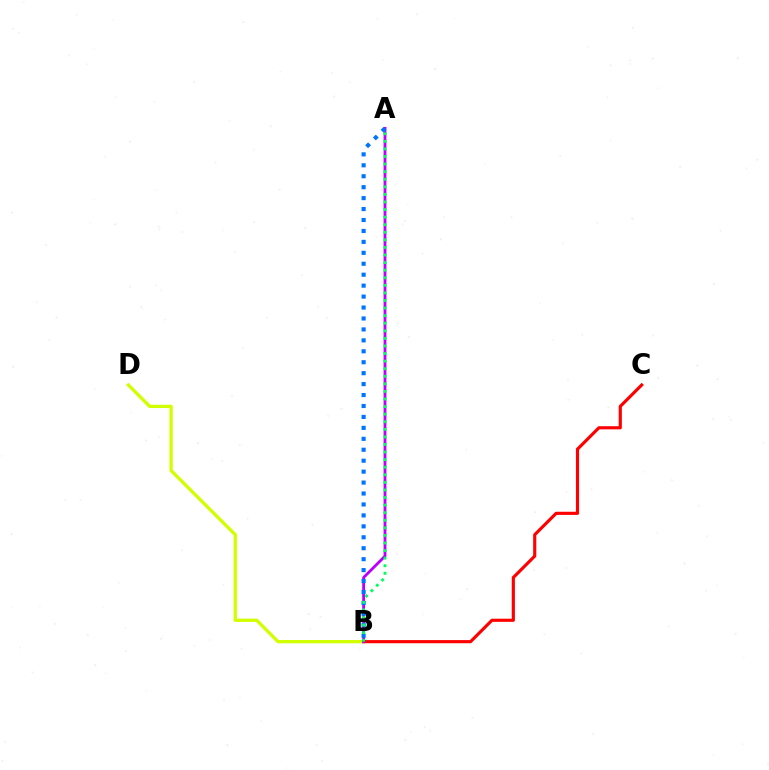{('B', 'D'): [{'color': '#d1ff00', 'line_style': 'solid', 'thickness': 2.37}], ('B', 'C'): [{'color': '#ff0000', 'line_style': 'solid', 'thickness': 2.26}], ('A', 'B'): [{'color': '#b900ff', 'line_style': 'solid', 'thickness': 2.03}, {'color': '#0074ff', 'line_style': 'dotted', 'thickness': 2.97}, {'color': '#00ff5c', 'line_style': 'dotted', 'thickness': 2.06}]}